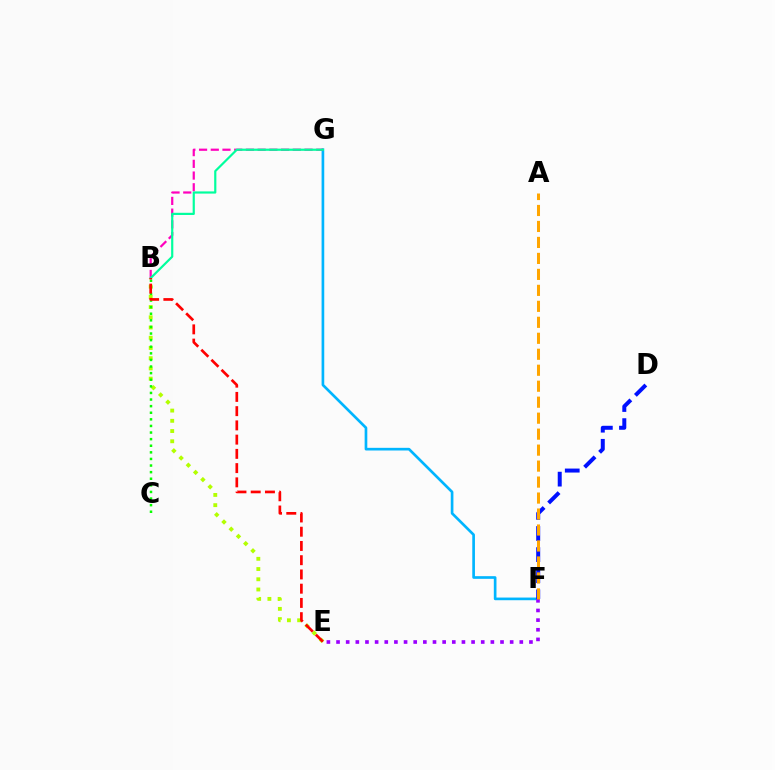{('F', 'G'): [{'color': '#00b5ff', 'line_style': 'solid', 'thickness': 1.92}], ('D', 'F'): [{'color': '#0010ff', 'line_style': 'dashed', 'thickness': 2.87}], ('B', 'G'): [{'color': '#ff00bd', 'line_style': 'dashed', 'thickness': 1.59}, {'color': '#00ff9d', 'line_style': 'solid', 'thickness': 1.57}], ('E', 'F'): [{'color': '#9b00ff', 'line_style': 'dotted', 'thickness': 2.62}], ('B', 'E'): [{'color': '#b3ff00', 'line_style': 'dotted', 'thickness': 2.78}, {'color': '#ff0000', 'line_style': 'dashed', 'thickness': 1.93}], ('B', 'C'): [{'color': '#08ff00', 'line_style': 'dotted', 'thickness': 1.79}], ('A', 'F'): [{'color': '#ffa500', 'line_style': 'dashed', 'thickness': 2.17}]}